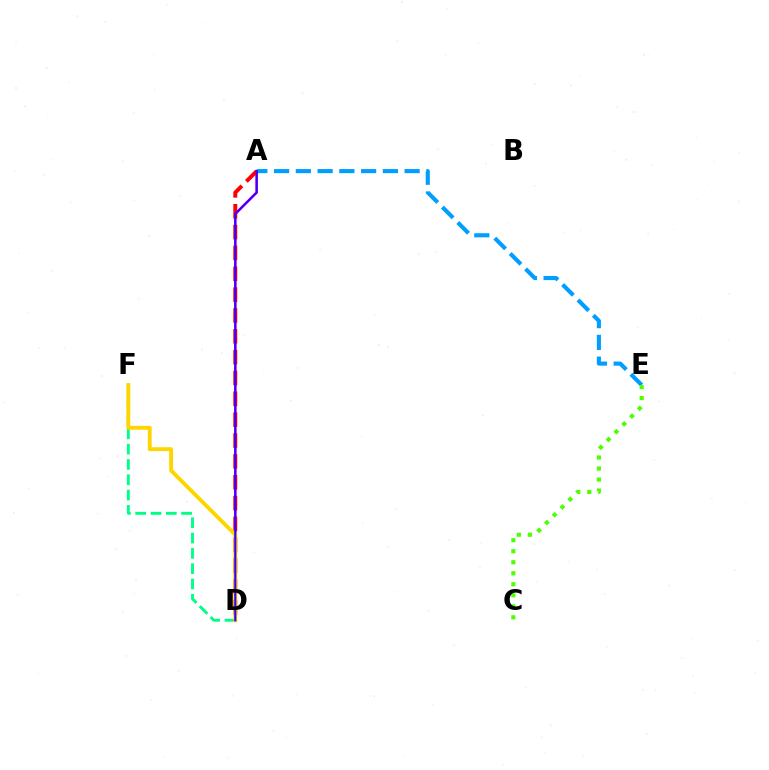{('A', 'D'): [{'color': '#ff00ed', 'line_style': 'solid', 'thickness': 1.79}, {'color': '#ff0000', 'line_style': 'dashed', 'thickness': 2.83}, {'color': '#3700ff', 'line_style': 'solid', 'thickness': 1.52}], ('A', 'E'): [{'color': '#009eff', 'line_style': 'dashed', 'thickness': 2.96}], ('D', 'F'): [{'color': '#00ff86', 'line_style': 'dashed', 'thickness': 2.08}, {'color': '#ffd500', 'line_style': 'solid', 'thickness': 2.78}], ('C', 'E'): [{'color': '#4fff00', 'line_style': 'dotted', 'thickness': 2.99}]}